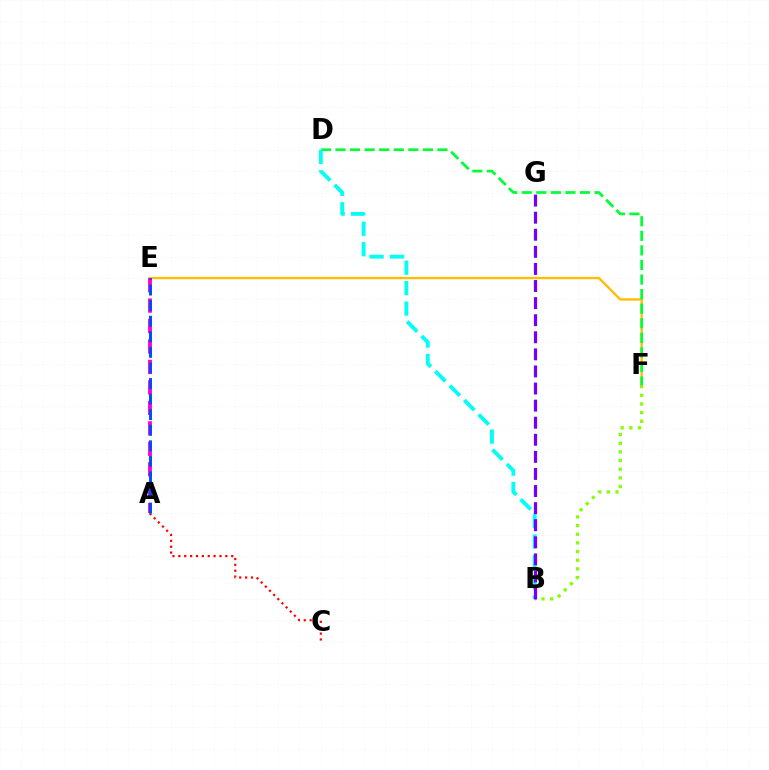{('B', 'F'): [{'color': '#84ff00', 'line_style': 'dotted', 'thickness': 2.35}], ('E', 'F'): [{'color': '#ffbd00', 'line_style': 'solid', 'thickness': 1.69}], ('A', 'C'): [{'color': '#ff0000', 'line_style': 'dotted', 'thickness': 1.6}], ('D', 'F'): [{'color': '#00ff39', 'line_style': 'dashed', 'thickness': 1.98}], ('B', 'D'): [{'color': '#00fff6', 'line_style': 'dashed', 'thickness': 2.78}], ('B', 'G'): [{'color': '#7200ff', 'line_style': 'dashed', 'thickness': 2.32}], ('A', 'E'): [{'color': '#ff00cf', 'line_style': 'dashed', 'thickness': 2.78}, {'color': '#004bff', 'line_style': 'dashed', 'thickness': 2.12}]}